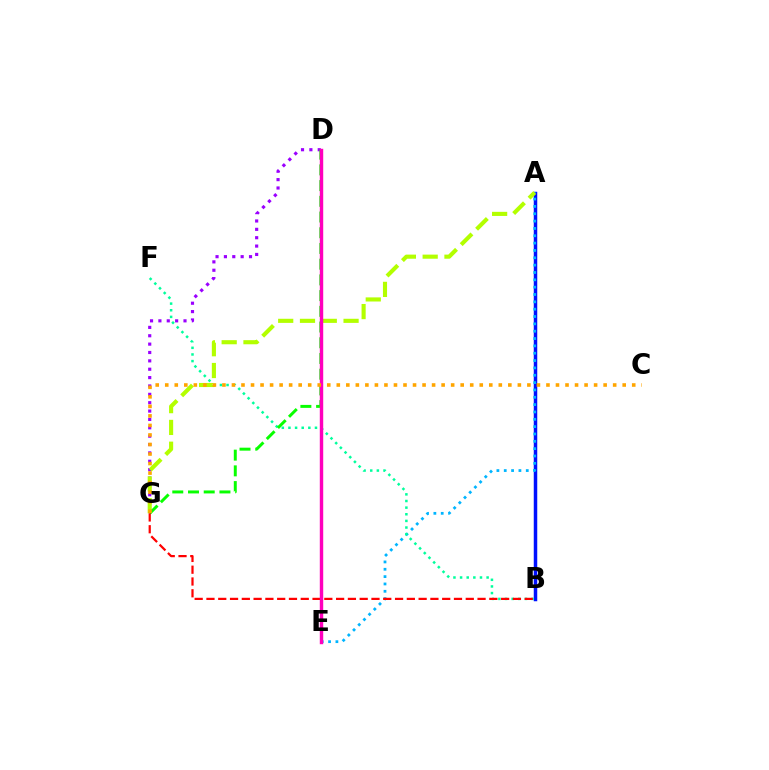{('A', 'B'): [{'color': '#0010ff', 'line_style': 'solid', 'thickness': 2.51}], ('A', 'E'): [{'color': '#00b5ff', 'line_style': 'dotted', 'thickness': 1.99}], ('B', 'F'): [{'color': '#00ff9d', 'line_style': 'dotted', 'thickness': 1.8}], ('D', 'G'): [{'color': '#9b00ff', 'line_style': 'dotted', 'thickness': 2.27}, {'color': '#08ff00', 'line_style': 'dashed', 'thickness': 2.14}], ('A', 'G'): [{'color': '#b3ff00', 'line_style': 'dashed', 'thickness': 2.96}], ('B', 'G'): [{'color': '#ff0000', 'line_style': 'dashed', 'thickness': 1.6}], ('D', 'E'): [{'color': '#ff00bd', 'line_style': 'solid', 'thickness': 2.47}], ('C', 'G'): [{'color': '#ffa500', 'line_style': 'dotted', 'thickness': 2.59}]}